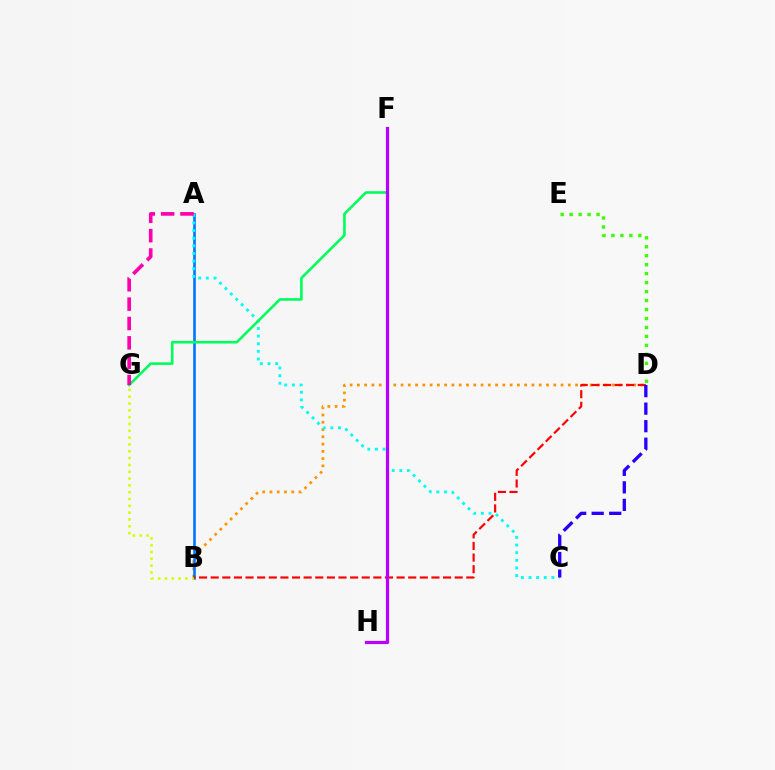{('B', 'D'): [{'color': '#ff9400', 'line_style': 'dotted', 'thickness': 1.98}, {'color': '#ff0000', 'line_style': 'dashed', 'thickness': 1.58}], ('A', 'B'): [{'color': '#0074ff', 'line_style': 'solid', 'thickness': 1.89}], ('B', 'G'): [{'color': '#d1ff00', 'line_style': 'dotted', 'thickness': 1.85}], ('A', 'C'): [{'color': '#00fff6', 'line_style': 'dotted', 'thickness': 2.07}], ('F', 'G'): [{'color': '#00ff5c', 'line_style': 'solid', 'thickness': 1.88}], ('D', 'E'): [{'color': '#3dff00', 'line_style': 'dotted', 'thickness': 2.44}], ('F', 'H'): [{'color': '#b900ff', 'line_style': 'solid', 'thickness': 2.31}], ('A', 'G'): [{'color': '#ff00ac', 'line_style': 'dashed', 'thickness': 2.63}], ('C', 'D'): [{'color': '#2500ff', 'line_style': 'dashed', 'thickness': 2.38}]}